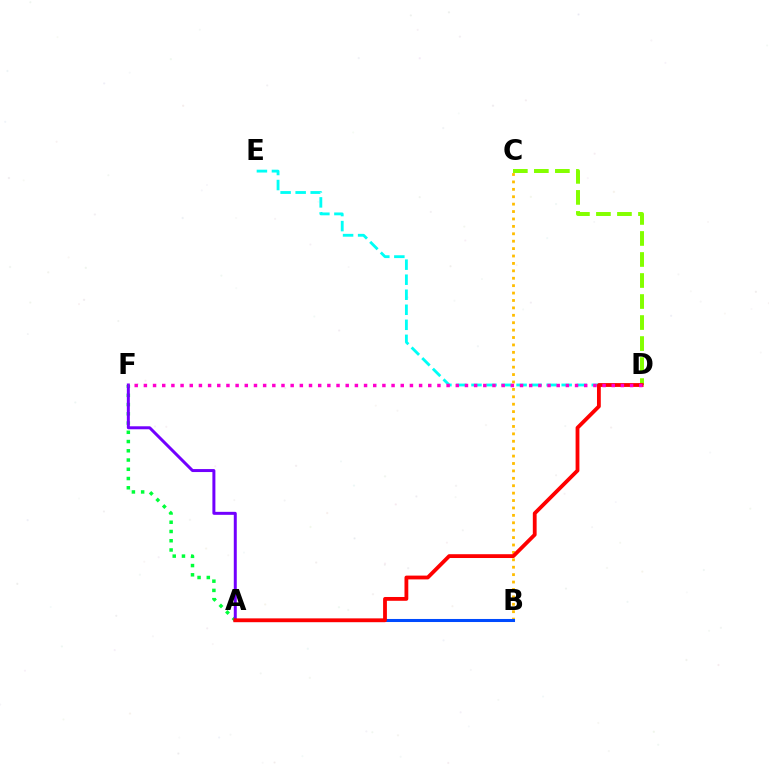{('D', 'E'): [{'color': '#00fff6', 'line_style': 'dashed', 'thickness': 2.04}], ('A', 'F'): [{'color': '#00ff39', 'line_style': 'dotted', 'thickness': 2.51}, {'color': '#7200ff', 'line_style': 'solid', 'thickness': 2.15}], ('B', 'C'): [{'color': '#ffbd00', 'line_style': 'dotted', 'thickness': 2.01}], ('C', 'D'): [{'color': '#84ff00', 'line_style': 'dashed', 'thickness': 2.85}], ('A', 'B'): [{'color': '#004bff', 'line_style': 'solid', 'thickness': 2.19}], ('A', 'D'): [{'color': '#ff0000', 'line_style': 'solid', 'thickness': 2.74}], ('D', 'F'): [{'color': '#ff00cf', 'line_style': 'dotted', 'thickness': 2.49}]}